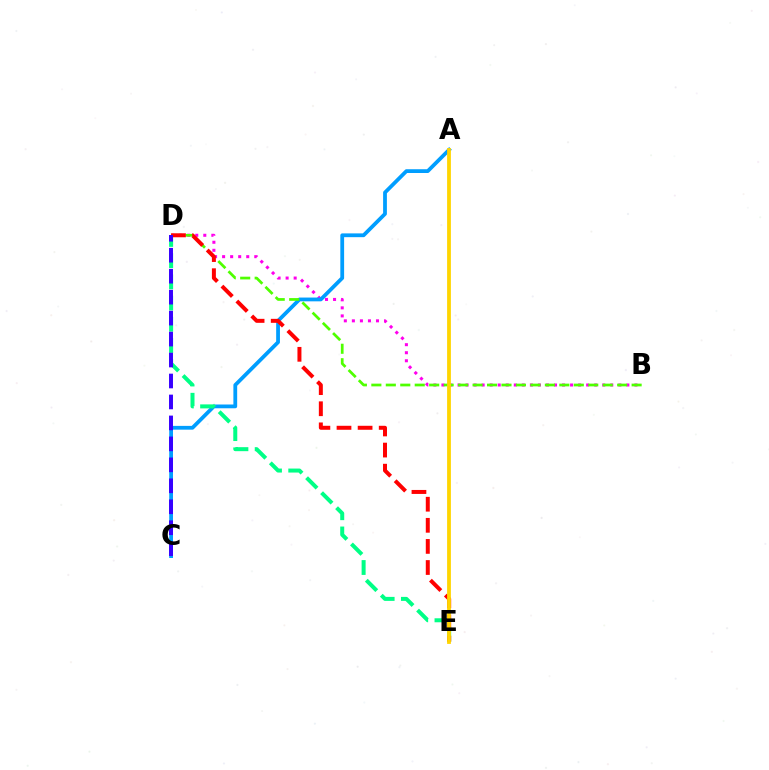{('B', 'D'): [{'color': '#ff00ed', 'line_style': 'dotted', 'thickness': 2.18}, {'color': '#4fff00', 'line_style': 'dashed', 'thickness': 1.96}], ('A', 'C'): [{'color': '#009eff', 'line_style': 'solid', 'thickness': 2.72}], ('D', 'E'): [{'color': '#00ff86', 'line_style': 'dashed', 'thickness': 2.88}, {'color': '#ff0000', 'line_style': 'dashed', 'thickness': 2.87}], ('A', 'E'): [{'color': '#ffd500', 'line_style': 'solid', 'thickness': 2.74}], ('C', 'D'): [{'color': '#3700ff', 'line_style': 'dashed', 'thickness': 2.85}]}